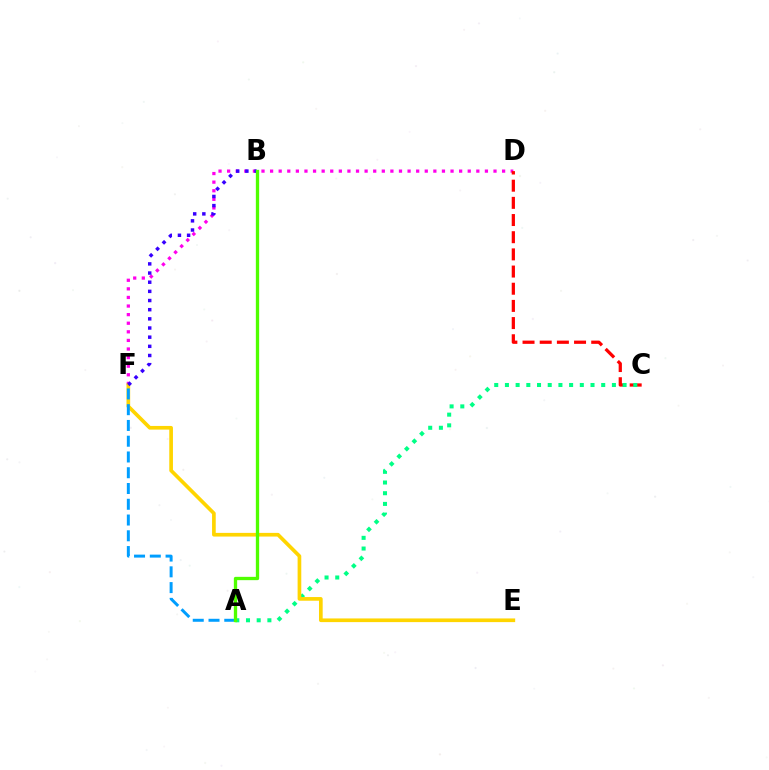{('D', 'F'): [{'color': '#ff00ed', 'line_style': 'dotted', 'thickness': 2.33}], ('C', 'D'): [{'color': '#ff0000', 'line_style': 'dashed', 'thickness': 2.33}], ('A', 'C'): [{'color': '#00ff86', 'line_style': 'dotted', 'thickness': 2.91}], ('E', 'F'): [{'color': '#ffd500', 'line_style': 'solid', 'thickness': 2.65}], ('A', 'F'): [{'color': '#009eff', 'line_style': 'dashed', 'thickness': 2.14}], ('B', 'F'): [{'color': '#3700ff', 'line_style': 'dotted', 'thickness': 2.49}], ('A', 'B'): [{'color': '#4fff00', 'line_style': 'solid', 'thickness': 2.39}]}